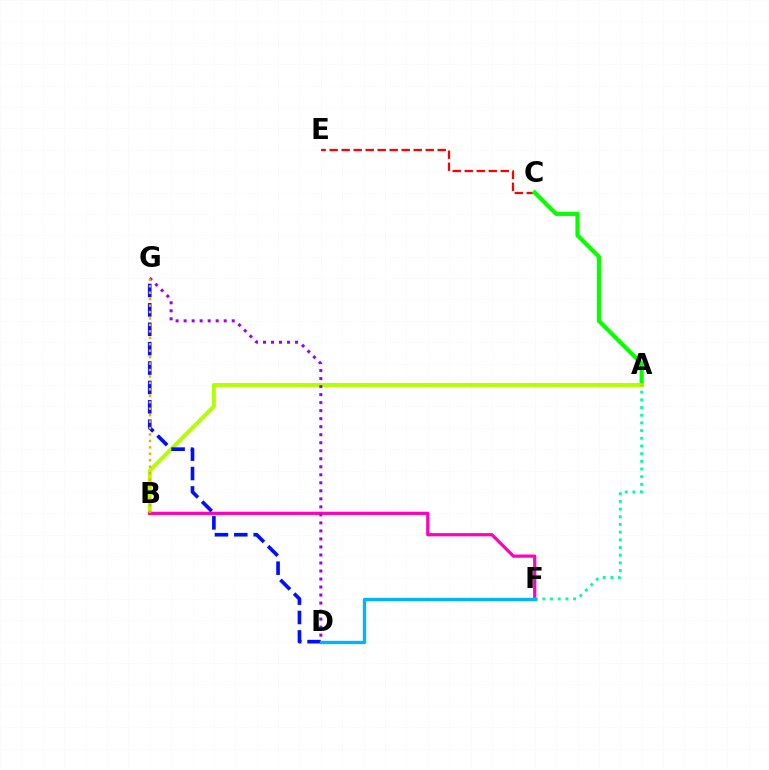{('C', 'E'): [{'color': '#ff0000', 'line_style': 'dashed', 'thickness': 1.63}], ('A', 'C'): [{'color': '#08ff00', 'line_style': 'solid', 'thickness': 2.99}], ('A', 'B'): [{'color': '#b3ff00', 'line_style': 'solid', 'thickness': 2.87}], ('B', 'F'): [{'color': '#ff00bd', 'line_style': 'solid', 'thickness': 2.32}], ('A', 'F'): [{'color': '#00ff9d', 'line_style': 'dotted', 'thickness': 2.09}], ('D', 'G'): [{'color': '#0010ff', 'line_style': 'dashed', 'thickness': 2.63}, {'color': '#9b00ff', 'line_style': 'dotted', 'thickness': 2.18}], ('B', 'G'): [{'color': '#ffa500', 'line_style': 'dotted', 'thickness': 1.75}], ('D', 'F'): [{'color': '#00b5ff', 'line_style': 'solid', 'thickness': 2.41}]}